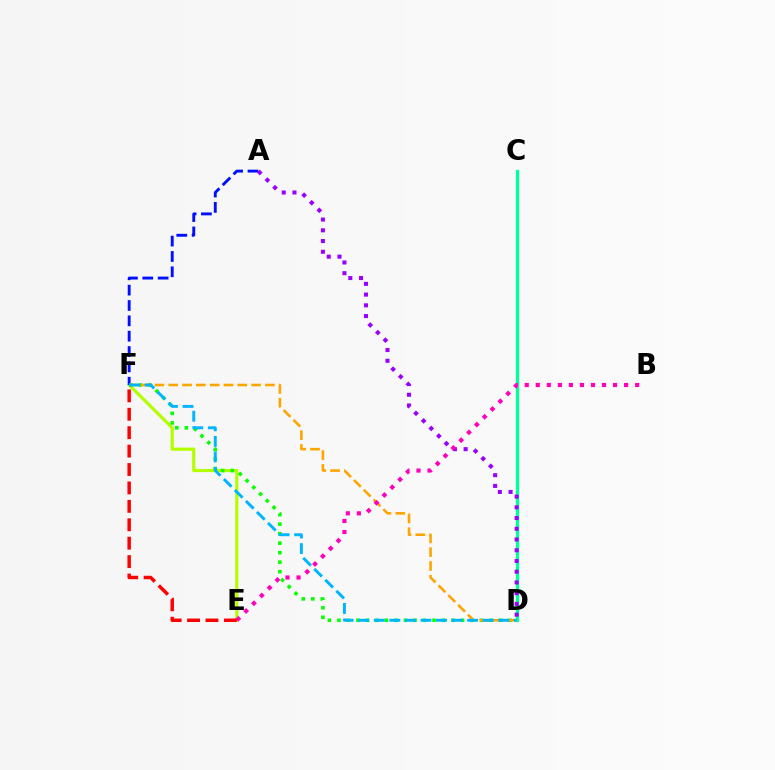{('E', 'F'): [{'color': '#b3ff00', 'line_style': 'solid', 'thickness': 2.29}, {'color': '#ff0000', 'line_style': 'dashed', 'thickness': 2.5}], ('A', 'F'): [{'color': '#0010ff', 'line_style': 'dashed', 'thickness': 2.09}], ('C', 'D'): [{'color': '#00ff9d', 'line_style': 'solid', 'thickness': 2.36}], ('D', 'F'): [{'color': '#08ff00', 'line_style': 'dotted', 'thickness': 2.58}, {'color': '#ffa500', 'line_style': 'dashed', 'thickness': 1.88}, {'color': '#00b5ff', 'line_style': 'dashed', 'thickness': 2.11}], ('A', 'D'): [{'color': '#9b00ff', 'line_style': 'dotted', 'thickness': 2.92}], ('B', 'E'): [{'color': '#ff00bd', 'line_style': 'dotted', 'thickness': 3.0}]}